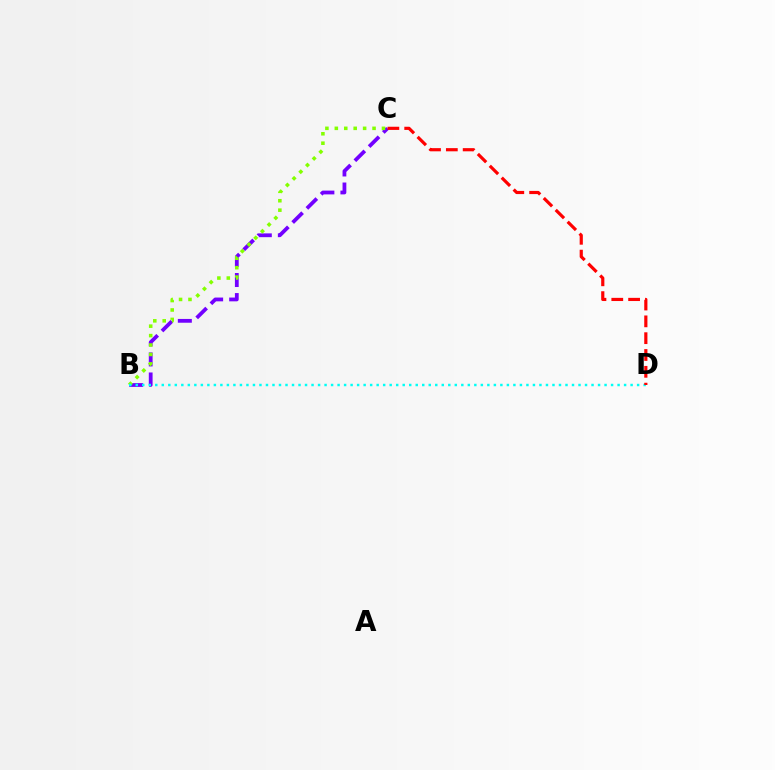{('B', 'C'): [{'color': '#7200ff', 'line_style': 'dashed', 'thickness': 2.72}, {'color': '#84ff00', 'line_style': 'dotted', 'thickness': 2.56}], ('B', 'D'): [{'color': '#00fff6', 'line_style': 'dotted', 'thickness': 1.77}], ('C', 'D'): [{'color': '#ff0000', 'line_style': 'dashed', 'thickness': 2.29}]}